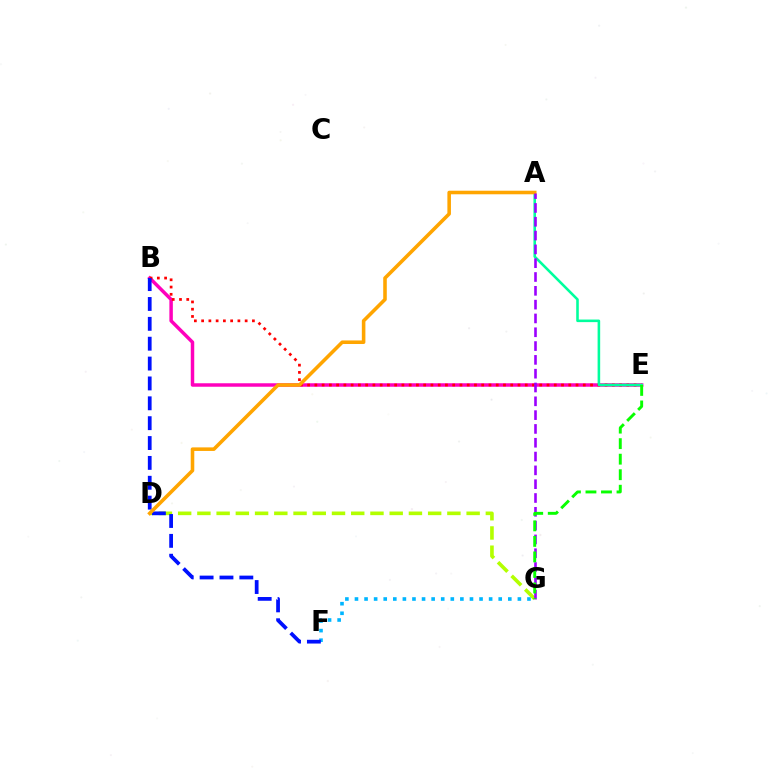{('D', 'G'): [{'color': '#b3ff00', 'line_style': 'dashed', 'thickness': 2.61}], ('B', 'E'): [{'color': '#ff00bd', 'line_style': 'solid', 'thickness': 2.5}, {'color': '#ff0000', 'line_style': 'dotted', 'thickness': 1.97}], ('F', 'G'): [{'color': '#00b5ff', 'line_style': 'dotted', 'thickness': 2.6}], ('B', 'F'): [{'color': '#0010ff', 'line_style': 'dashed', 'thickness': 2.7}], ('A', 'E'): [{'color': '#00ff9d', 'line_style': 'solid', 'thickness': 1.85}], ('A', 'D'): [{'color': '#ffa500', 'line_style': 'solid', 'thickness': 2.57}], ('A', 'G'): [{'color': '#9b00ff', 'line_style': 'dashed', 'thickness': 1.88}], ('E', 'G'): [{'color': '#08ff00', 'line_style': 'dashed', 'thickness': 2.11}]}